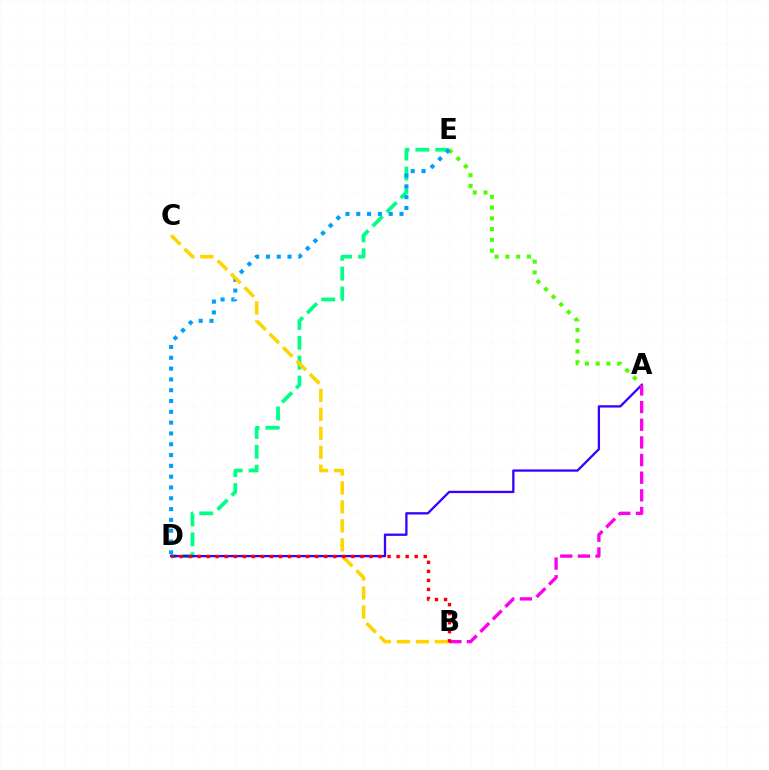{('D', 'E'): [{'color': '#00ff86', 'line_style': 'dashed', 'thickness': 2.7}, {'color': '#009eff', 'line_style': 'dotted', 'thickness': 2.94}], ('A', 'E'): [{'color': '#4fff00', 'line_style': 'dotted', 'thickness': 2.92}], ('A', 'D'): [{'color': '#3700ff', 'line_style': 'solid', 'thickness': 1.66}], ('A', 'B'): [{'color': '#ff00ed', 'line_style': 'dashed', 'thickness': 2.4}], ('B', 'C'): [{'color': '#ffd500', 'line_style': 'dashed', 'thickness': 2.58}], ('B', 'D'): [{'color': '#ff0000', 'line_style': 'dotted', 'thickness': 2.46}]}